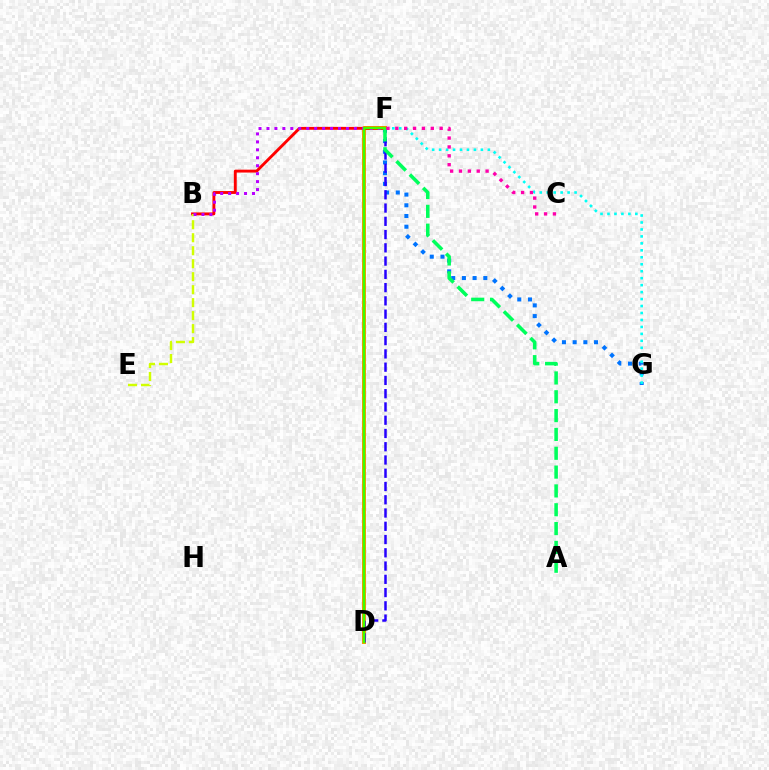{('F', 'G'): [{'color': '#0074ff', 'line_style': 'dotted', 'thickness': 2.91}, {'color': '#00fff6', 'line_style': 'dotted', 'thickness': 1.89}], ('D', 'F'): [{'color': '#ff9400', 'line_style': 'solid', 'thickness': 2.86}, {'color': '#2500ff', 'line_style': 'dashed', 'thickness': 1.8}, {'color': '#3dff00', 'line_style': 'solid', 'thickness': 1.7}], ('B', 'F'): [{'color': '#ff0000', 'line_style': 'solid', 'thickness': 2.08}, {'color': '#b900ff', 'line_style': 'dotted', 'thickness': 2.16}], ('B', 'E'): [{'color': '#d1ff00', 'line_style': 'dashed', 'thickness': 1.76}], ('A', 'F'): [{'color': '#00ff5c', 'line_style': 'dashed', 'thickness': 2.56}], ('C', 'F'): [{'color': '#ff00ac', 'line_style': 'dotted', 'thickness': 2.41}]}